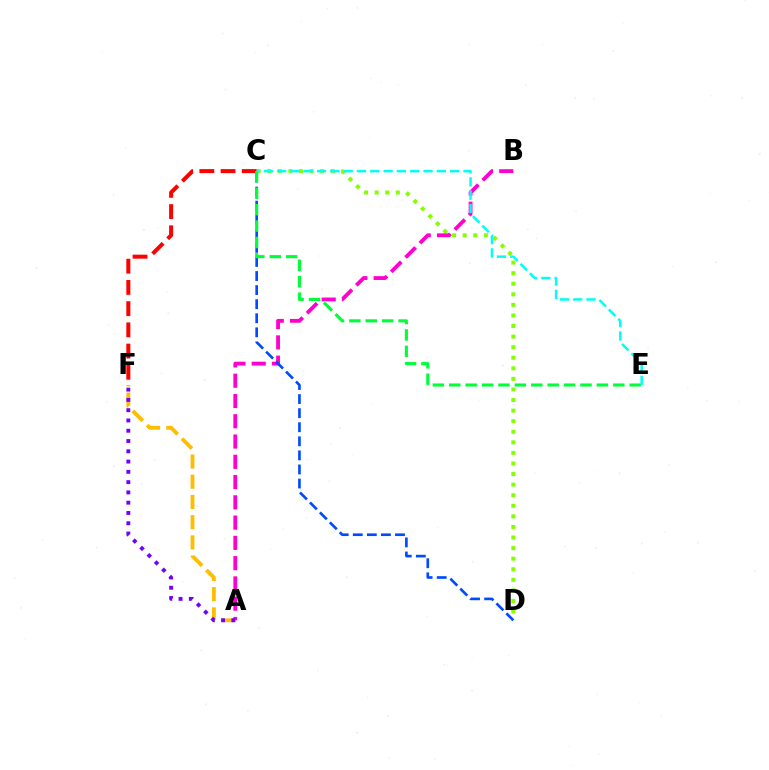{('C', 'D'): [{'color': '#84ff00', 'line_style': 'dotted', 'thickness': 2.87}, {'color': '#004bff', 'line_style': 'dashed', 'thickness': 1.91}], ('A', 'F'): [{'color': '#ffbd00', 'line_style': 'dashed', 'thickness': 2.75}, {'color': '#7200ff', 'line_style': 'dotted', 'thickness': 2.79}], ('A', 'B'): [{'color': '#ff00cf', 'line_style': 'dashed', 'thickness': 2.75}], ('C', 'F'): [{'color': '#ff0000', 'line_style': 'dashed', 'thickness': 2.88}], ('C', 'E'): [{'color': '#00ff39', 'line_style': 'dashed', 'thickness': 2.23}, {'color': '#00fff6', 'line_style': 'dashed', 'thickness': 1.81}]}